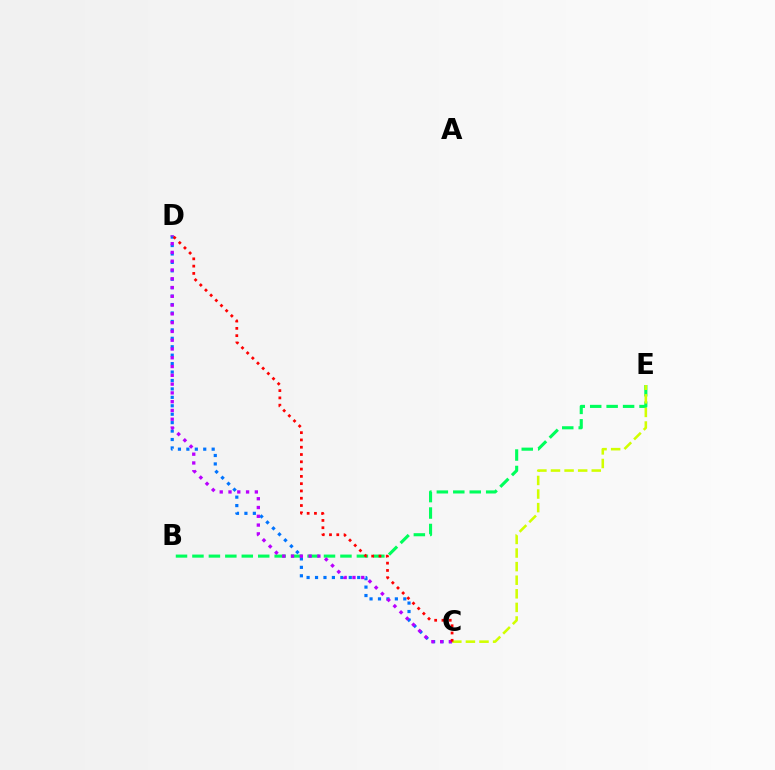{('B', 'E'): [{'color': '#00ff5c', 'line_style': 'dashed', 'thickness': 2.23}], ('C', 'D'): [{'color': '#0074ff', 'line_style': 'dotted', 'thickness': 2.29}, {'color': '#b900ff', 'line_style': 'dotted', 'thickness': 2.39}, {'color': '#ff0000', 'line_style': 'dotted', 'thickness': 1.98}], ('C', 'E'): [{'color': '#d1ff00', 'line_style': 'dashed', 'thickness': 1.85}]}